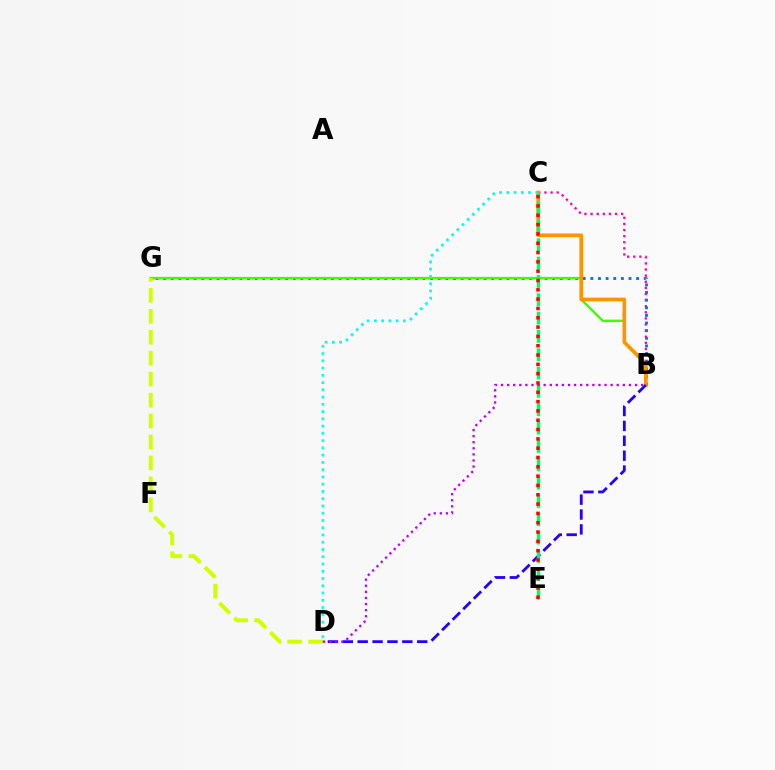{('B', 'C'): [{'color': '#ff00ac', 'line_style': 'dotted', 'thickness': 1.66}, {'color': '#ff9400', 'line_style': 'solid', 'thickness': 2.63}], ('B', 'G'): [{'color': '#0074ff', 'line_style': 'dotted', 'thickness': 2.07}, {'color': '#3dff00', 'line_style': 'solid', 'thickness': 1.73}], ('D', 'G'): [{'color': '#d1ff00', 'line_style': 'dashed', 'thickness': 2.85}], ('B', 'D'): [{'color': '#2500ff', 'line_style': 'dashed', 'thickness': 2.02}, {'color': '#b900ff', 'line_style': 'dotted', 'thickness': 1.65}], ('C', 'D'): [{'color': '#00fff6', 'line_style': 'dotted', 'thickness': 1.97}], ('C', 'E'): [{'color': '#00ff5c', 'line_style': 'dashed', 'thickness': 2.49}, {'color': '#ff0000', 'line_style': 'dotted', 'thickness': 2.53}]}